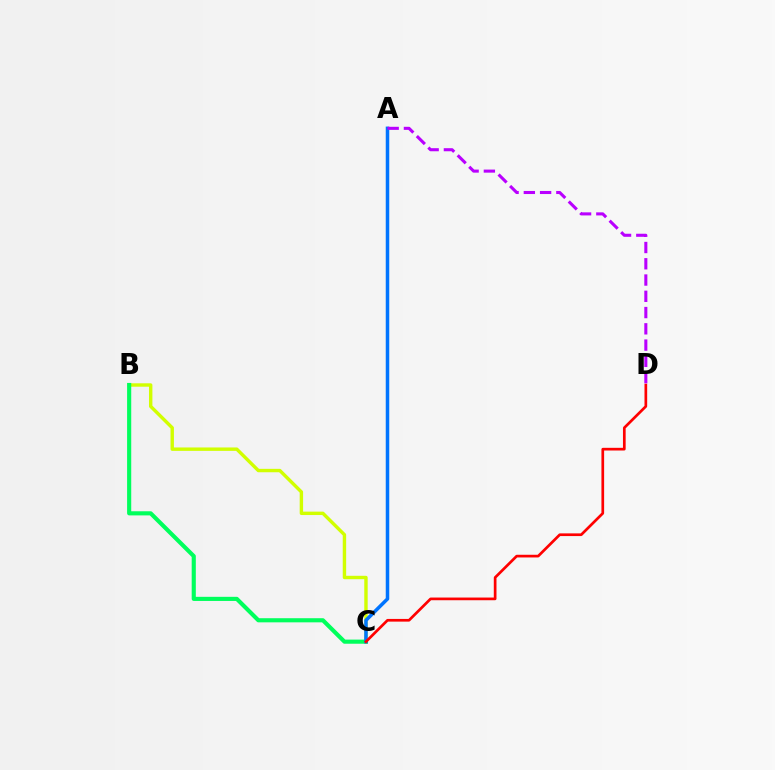{('B', 'C'): [{'color': '#d1ff00', 'line_style': 'solid', 'thickness': 2.45}, {'color': '#00ff5c', 'line_style': 'solid', 'thickness': 2.97}], ('A', 'C'): [{'color': '#0074ff', 'line_style': 'solid', 'thickness': 2.53}], ('C', 'D'): [{'color': '#ff0000', 'line_style': 'solid', 'thickness': 1.94}], ('A', 'D'): [{'color': '#b900ff', 'line_style': 'dashed', 'thickness': 2.21}]}